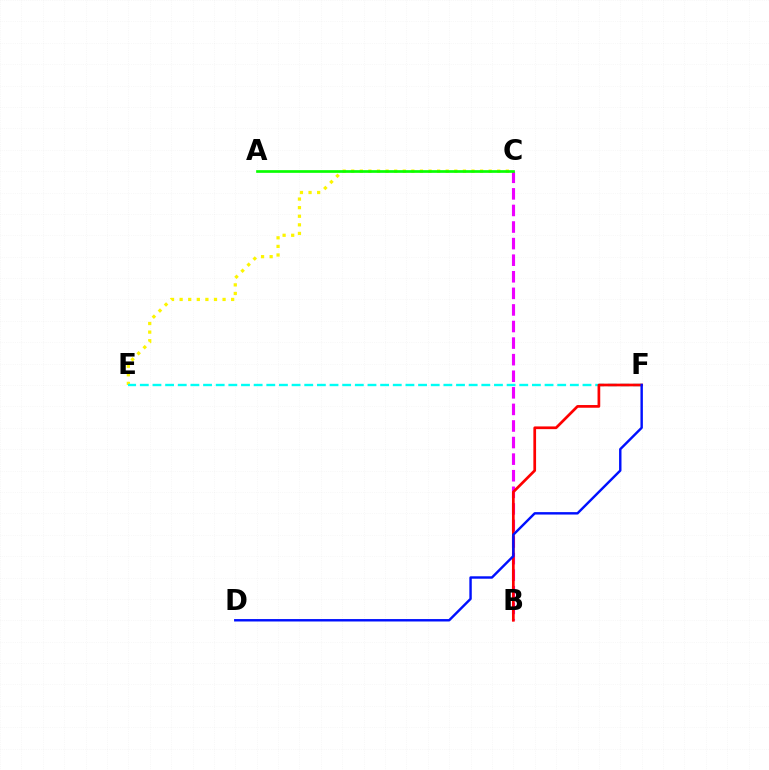{('C', 'E'): [{'color': '#fcf500', 'line_style': 'dotted', 'thickness': 2.33}], ('B', 'C'): [{'color': '#ee00ff', 'line_style': 'dashed', 'thickness': 2.25}], ('A', 'C'): [{'color': '#08ff00', 'line_style': 'solid', 'thickness': 1.93}], ('E', 'F'): [{'color': '#00fff6', 'line_style': 'dashed', 'thickness': 1.72}], ('B', 'F'): [{'color': '#ff0000', 'line_style': 'solid', 'thickness': 1.95}], ('D', 'F'): [{'color': '#0010ff', 'line_style': 'solid', 'thickness': 1.74}]}